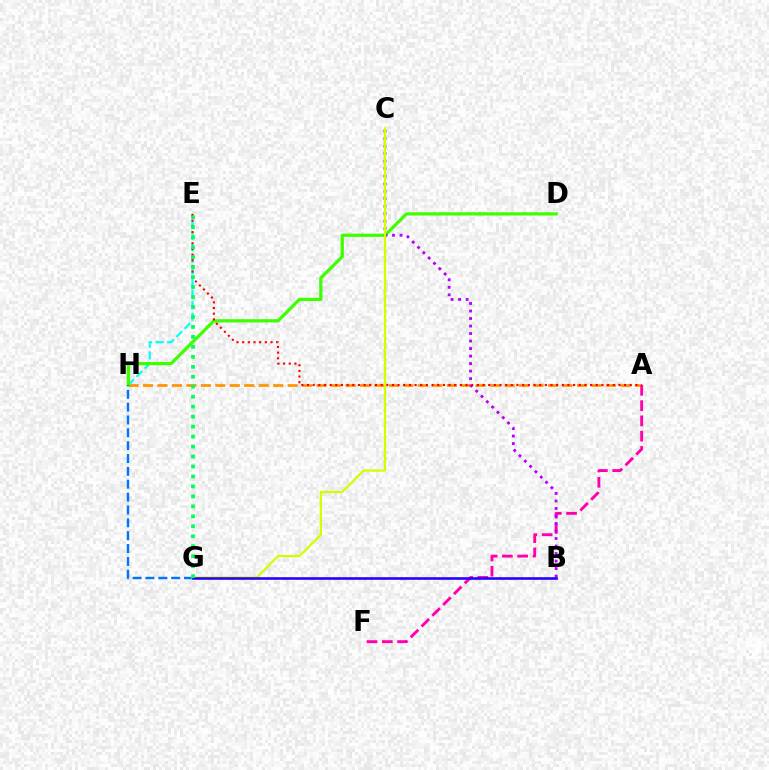{('A', 'H'): [{'color': '#ff9400', 'line_style': 'dashed', 'thickness': 1.97}], ('E', 'H'): [{'color': '#00fff6', 'line_style': 'dashed', 'thickness': 1.56}], ('A', 'F'): [{'color': '#ff00ac', 'line_style': 'dashed', 'thickness': 2.08}], ('D', 'H'): [{'color': '#3dff00', 'line_style': 'solid', 'thickness': 2.33}], ('G', 'H'): [{'color': '#0074ff', 'line_style': 'dashed', 'thickness': 1.75}], ('B', 'C'): [{'color': '#b900ff', 'line_style': 'dotted', 'thickness': 2.04}], ('A', 'E'): [{'color': '#ff0000', 'line_style': 'dotted', 'thickness': 1.54}], ('C', 'G'): [{'color': '#d1ff00', 'line_style': 'solid', 'thickness': 1.63}], ('B', 'G'): [{'color': '#2500ff', 'line_style': 'solid', 'thickness': 1.87}], ('E', 'G'): [{'color': '#00ff5c', 'line_style': 'dotted', 'thickness': 2.71}]}